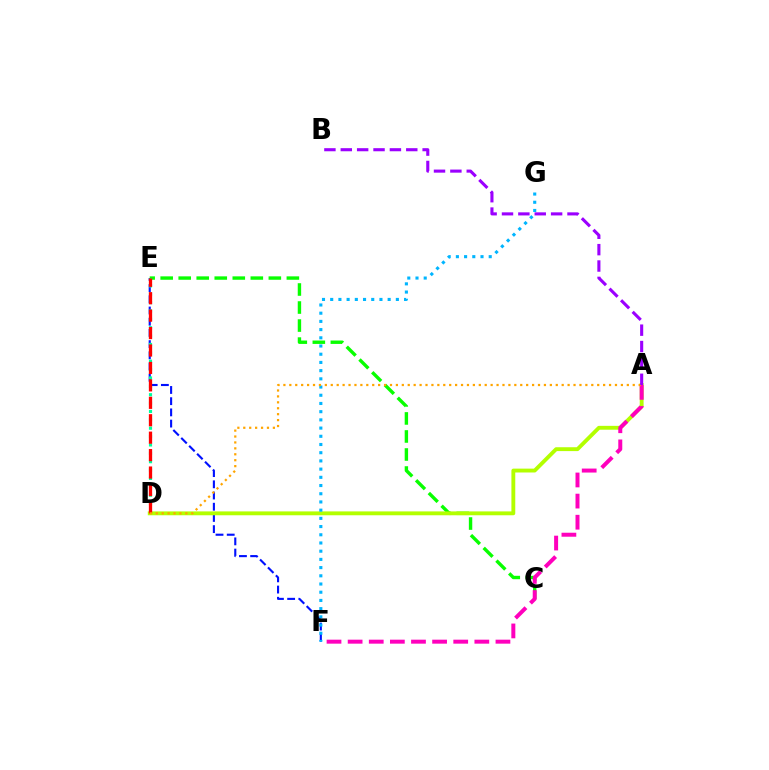{('E', 'F'): [{'color': '#0010ff', 'line_style': 'dashed', 'thickness': 1.52}], ('C', 'E'): [{'color': '#08ff00', 'line_style': 'dashed', 'thickness': 2.45}], ('D', 'E'): [{'color': '#00ff9d', 'line_style': 'dotted', 'thickness': 2.27}, {'color': '#ff0000', 'line_style': 'dashed', 'thickness': 2.37}], ('A', 'D'): [{'color': '#b3ff00', 'line_style': 'solid', 'thickness': 2.78}, {'color': '#ffa500', 'line_style': 'dotted', 'thickness': 1.61}], ('A', 'F'): [{'color': '#ff00bd', 'line_style': 'dashed', 'thickness': 2.87}], ('F', 'G'): [{'color': '#00b5ff', 'line_style': 'dotted', 'thickness': 2.23}], ('A', 'B'): [{'color': '#9b00ff', 'line_style': 'dashed', 'thickness': 2.22}]}